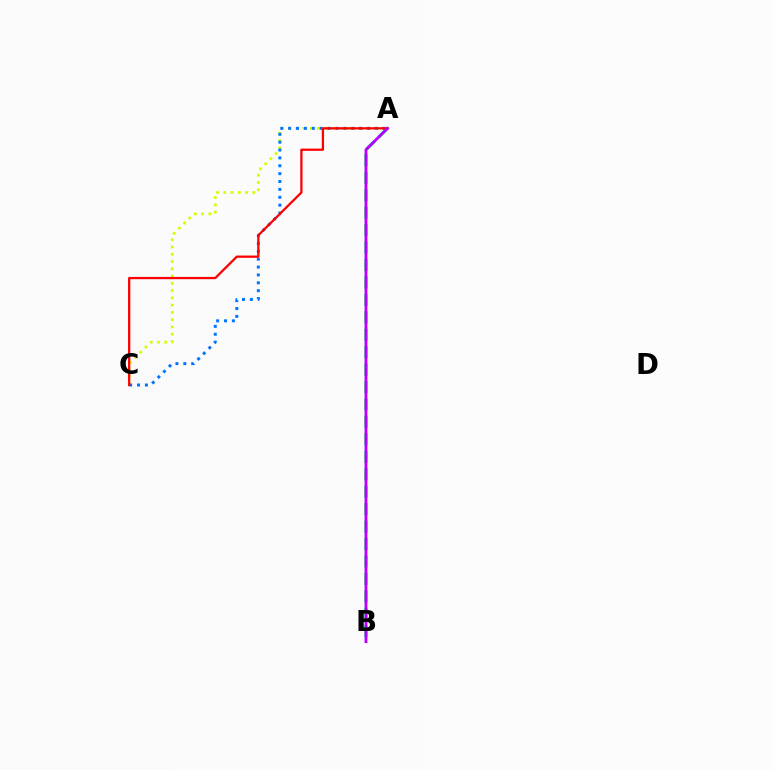{('A', 'C'): [{'color': '#d1ff00', 'line_style': 'dotted', 'thickness': 1.97}, {'color': '#0074ff', 'line_style': 'dotted', 'thickness': 2.14}, {'color': '#ff0000', 'line_style': 'solid', 'thickness': 1.64}], ('A', 'B'): [{'color': '#00ff5c', 'line_style': 'dashed', 'thickness': 2.37}, {'color': '#b900ff', 'line_style': 'solid', 'thickness': 2.03}]}